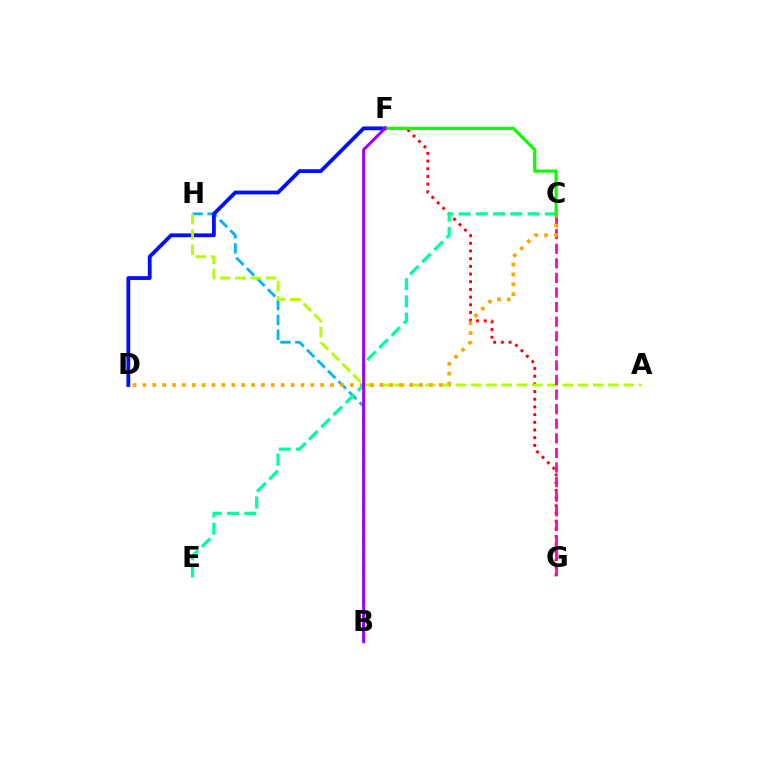{('B', 'H'): [{'color': '#00b5ff', 'line_style': 'dashed', 'thickness': 2.02}], ('D', 'F'): [{'color': '#0010ff', 'line_style': 'solid', 'thickness': 2.75}], ('F', 'G'): [{'color': '#ff0000', 'line_style': 'dotted', 'thickness': 2.09}], ('A', 'H'): [{'color': '#b3ff00', 'line_style': 'dashed', 'thickness': 2.07}], ('C', 'G'): [{'color': '#ff00bd', 'line_style': 'dashed', 'thickness': 1.98}], ('C', 'D'): [{'color': '#ffa500', 'line_style': 'dotted', 'thickness': 2.68}], ('C', 'E'): [{'color': '#00ff9d', 'line_style': 'dashed', 'thickness': 2.34}], ('C', 'F'): [{'color': '#08ff00', 'line_style': 'solid', 'thickness': 2.27}], ('B', 'F'): [{'color': '#9b00ff', 'line_style': 'solid', 'thickness': 2.13}]}